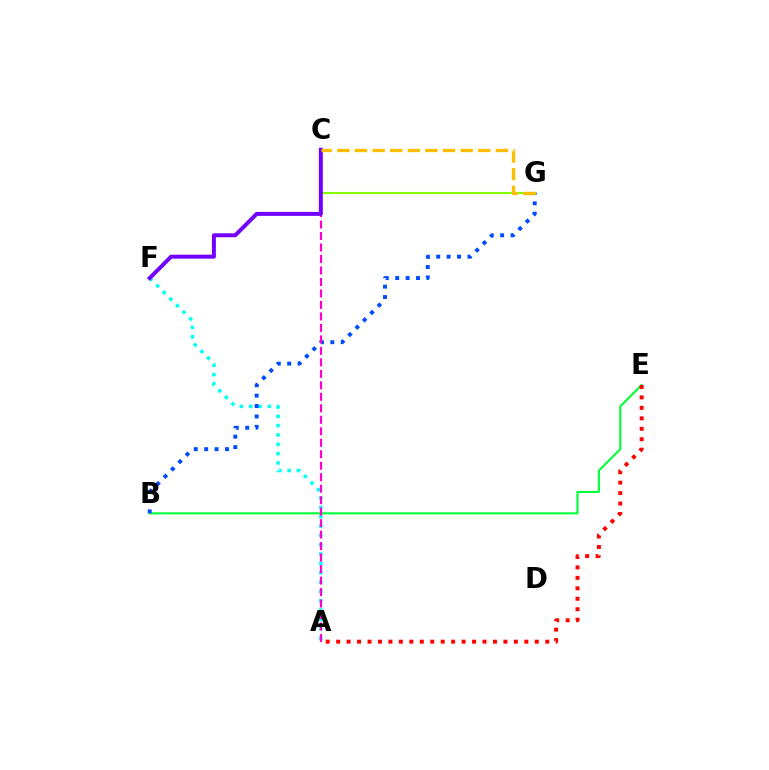{('B', 'E'): [{'color': '#00ff39', 'line_style': 'solid', 'thickness': 1.51}], ('A', 'F'): [{'color': '#00fff6', 'line_style': 'dotted', 'thickness': 2.54}], ('A', 'E'): [{'color': '#ff0000', 'line_style': 'dotted', 'thickness': 2.84}], ('B', 'G'): [{'color': '#004bff', 'line_style': 'dotted', 'thickness': 2.83}], ('C', 'G'): [{'color': '#84ff00', 'line_style': 'solid', 'thickness': 1.52}, {'color': '#ffbd00', 'line_style': 'dashed', 'thickness': 2.39}], ('A', 'C'): [{'color': '#ff00cf', 'line_style': 'dashed', 'thickness': 1.56}], ('C', 'F'): [{'color': '#7200ff', 'line_style': 'solid', 'thickness': 2.86}]}